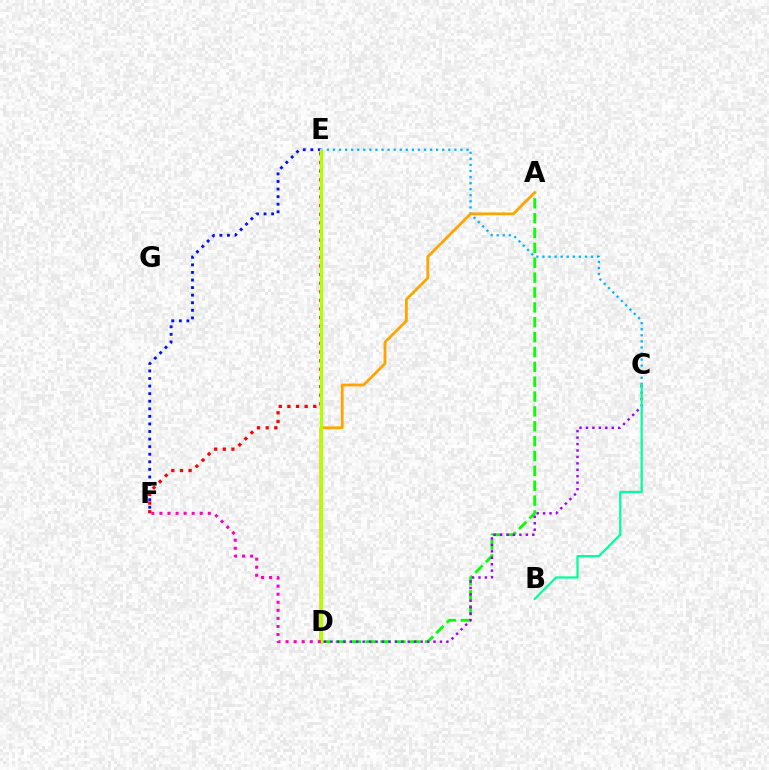{('E', 'F'): [{'color': '#0010ff', 'line_style': 'dotted', 'thickness': 2.06}, {'color': '#ff0000', 'line_style': 'dotted', 'thickness': 2.34}], ('C', 'E'): [{'color': '#00b5ff', 'line_style': 'dotted', 'thickness': 1.65}], ('A', 'D'): [{'color': '#08ff00', 'line_style': 'dashed', 'thickness': 2.02}, {'color': '#ffa500', 'line_style': 'solid', 'thickness': 2.02}], ('C', 'D'): [{'color': '#9b00ff', 'line_style': 'dotted', 'thickness': 1.75}], ('D', 'E'): [{'color': '#b3ff00', 'line_style': 'solid', 'thickness': 2.37}], ('B', 'C'): [{'color': '#00ff9d', 'line_style': 'solid', 'thickness': 1.62}], ('D', 'F'): [{'color': '#ff00bd', 'line_style': 'dotted', 'thickness': 2.19}]}